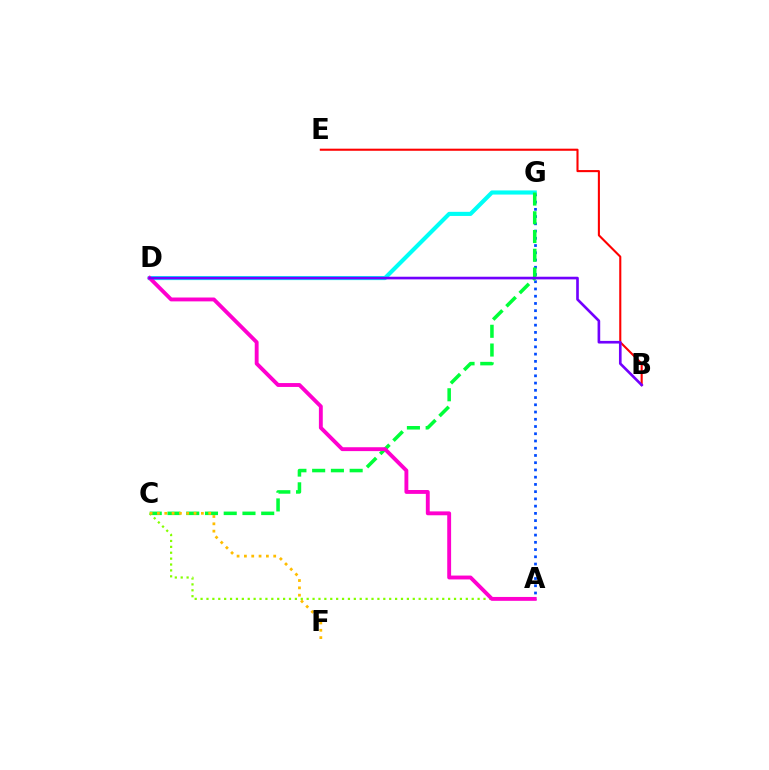{('A', 'G'): [{'color': '#004bff', 'line_style': 'dotted', 'thickness': 1.97}], ('D', 'G'): [{'color': '#00fff6', 'line_style': 'solid', 'thickness': 2.97}], ('A', 'C'): [{'color': '#84ff00', 'line_style': 'dotted', 'thickness': 1.6}], ('C', 'G'): [{'color': '#00ff39', 'line_style': 'dashed', 'thickness': 2.55}], ('A', 'D'): [{'color': '#ff00cf', 'line_style': 'solid', 'thickness': 2.79}], ('B', 'E'): [{'color': '#ff0000', 'line_style': 'solid', 'thickness': 1.51}], ('C', 'F'): [{'color': '#ffbd00', 'line_style': 'dotted', 'thickness': 1.99}], ('B', 'D'): [{'color': '#7200ff', 'line_style': 'solid', 'thickness': 1.91}]}